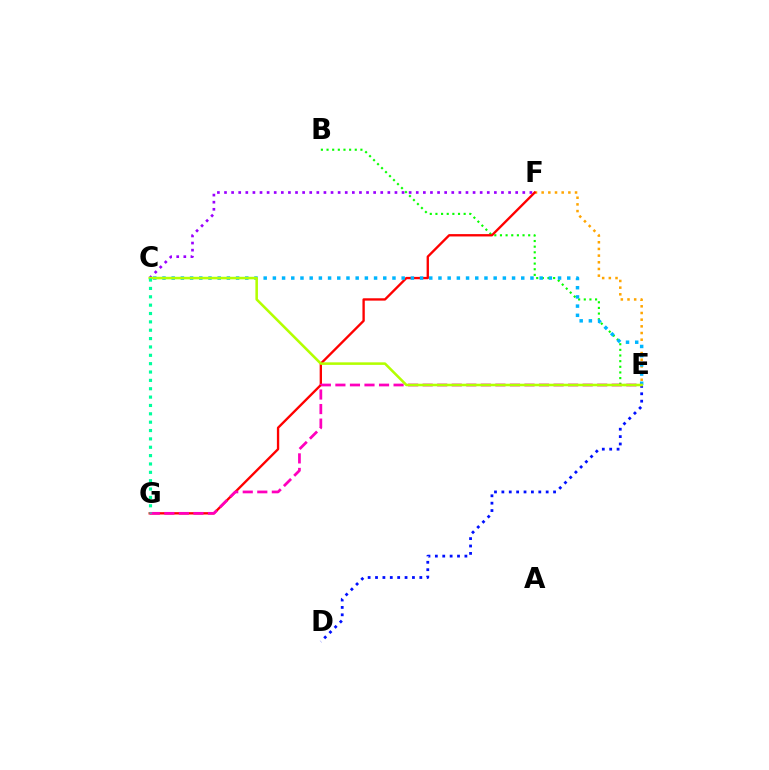{('E', 'F'): [{'color': '#ffa500', 'line_style': 'dotted', 'thickness': 1.81}], ('C', 'F'): [{'color': '#9b00ff', 'line_style': 'dotted', 'thickness': 1.93}], ('B', 'E'): [{'color': '#08ff00', 'line_style': 'dotted', 'thickness': 1.53}], ('D', 'E'): [{'color': '#0010ff', 'line_style': 'dotted', 'thickness': 2.01}], ('F', 'G'): [{'color': '#ff0000', 'line_style': 'solid', 'thickness': 1.69}], ('C', 'E'): [{'color': '#00b5ff', 'line_style': 'dotted', 'thickness': 2.5}, {'color': '#b3ff00', 'line_style': 'solid', 'thickness': 1.84}], ('E', 'G'): [{'color': '#ff00bd', 'line_style': 'dashed', 'thickness': 1.98}], ('C', 'G'): [{'color': '#00ff9d', 'line_style': 'dotted', 'thickness': 2.27}]}